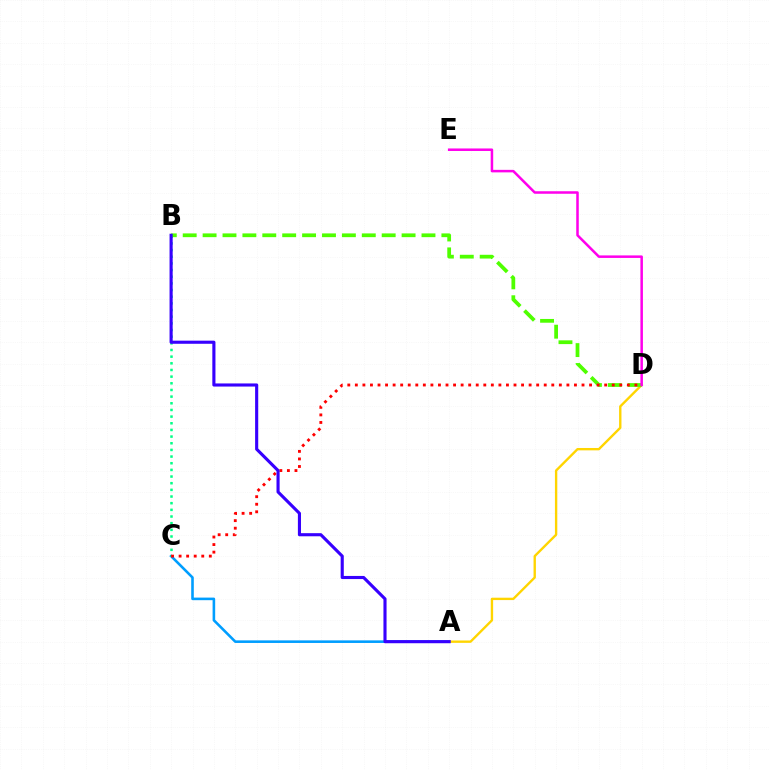{('A', 'C'): [{'color': '#009eff', 'line_style': 'solid', 'thickness': 1.87}], ('B', 'C'): [{'color': '#00ff86', 'line_style': 'dotted', 'thickness': 1.81}], ('A', 'D'): [{'color': '#ffd500', 'line_style': 'solid', 'thickness': 1.71}], ('B', 'D'): [{'color': '#4fff00', 'line_style': 'dashed', 'thickness': 2.7}], ('D', 'E'): [{'color': '#ff00ed', 'line_style': 'solid', 'thickness': 1.82}], ('C', 'D'): [{'color': '#ff0000', 'line_style': 'dotted', 'thickness': 2.05}], ('A', 'B'): [{'color': '#3700ff', 'line_style': 'solid', 'thickness': 2.24}]}